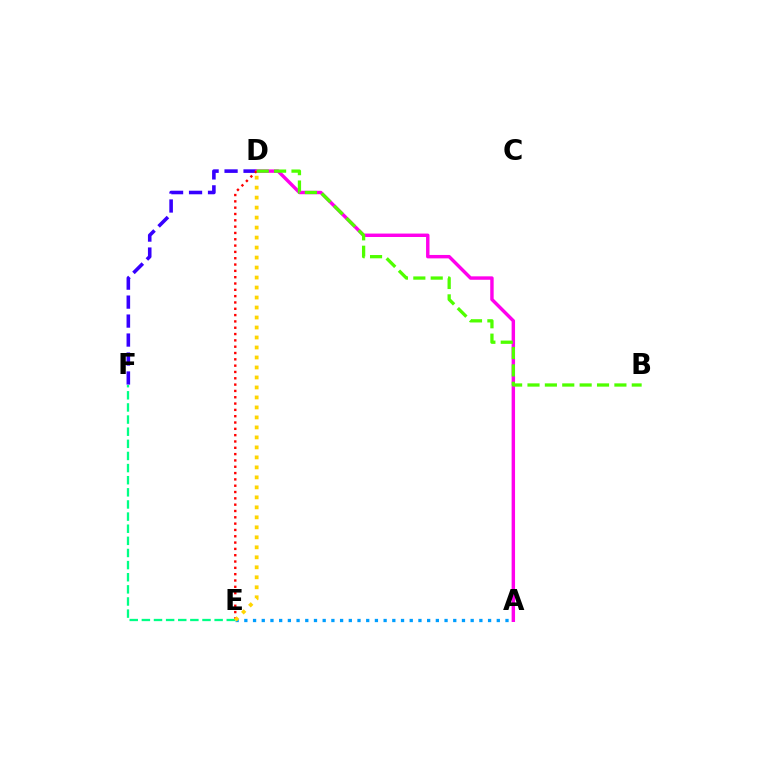{('D', 'F'): [{'color': '#3700ff', 'line_style': 'dashed', 'thickness': 2.58}], ('A', 'D'): [{'color': '#ff00ed', 'line_style': 'solid', 'thickness': 2.47}], ('D', 'E'): [{'color': '#ff0000', 'line_style': 'dotted', 'thickness': 1.72}, {'color': '#ffd500', 'line_style': 'dotted', 'thickness': 2.71}], ('A', 'E'): [{'color': '#009eff', 'line_style': 'dotted', 'thickness': 2.37}], ('E', 'F'): [{'color': '#00ff86', 'line_style': 'dashed', 'thickness': 1.65}], ('B', 'D'): [{'color': '#4fff00', 'line_style': 'dashed', 'thickness': 2.36}]}